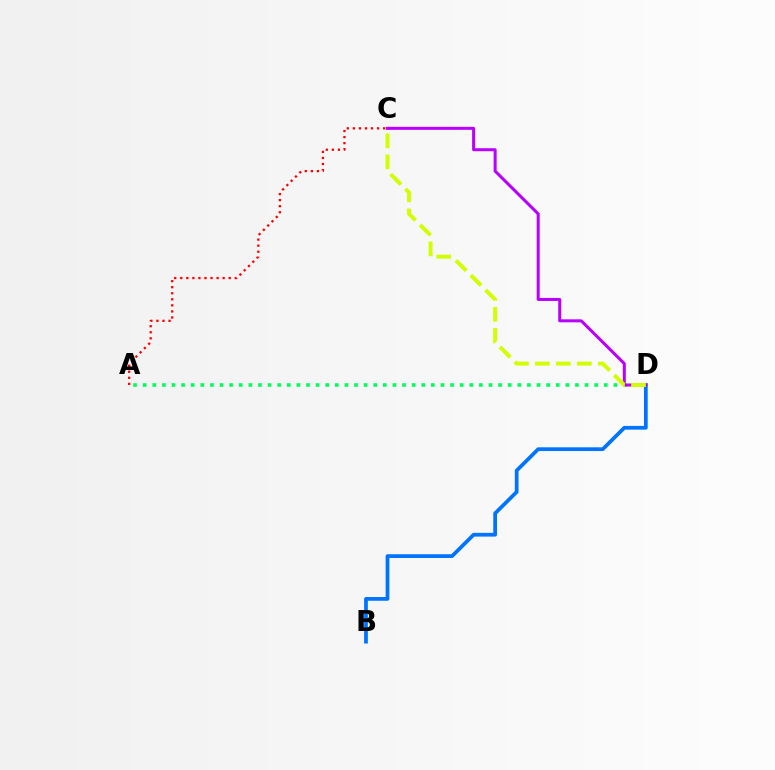{('B', 'D'): [{'color': '#0074ff', 'line_style': 'solid', 'thickness': 2.69}], ('A', 'D'): [{'color': '#00ff5c', 'line_style': 'dotted', 'thickness': 2.61}], ('C', 'D'): [{'color': '#b900ff', 'line_style': 'solid', 'thickness': 2.17}, {'color': '#d1ff00', 'line_style': 'dashed', 'thickness': 2.85}], ('A', 'C'): [{'color': '#ff0000', 'line_style': 'dotted', 'thickness': 1.65}]}